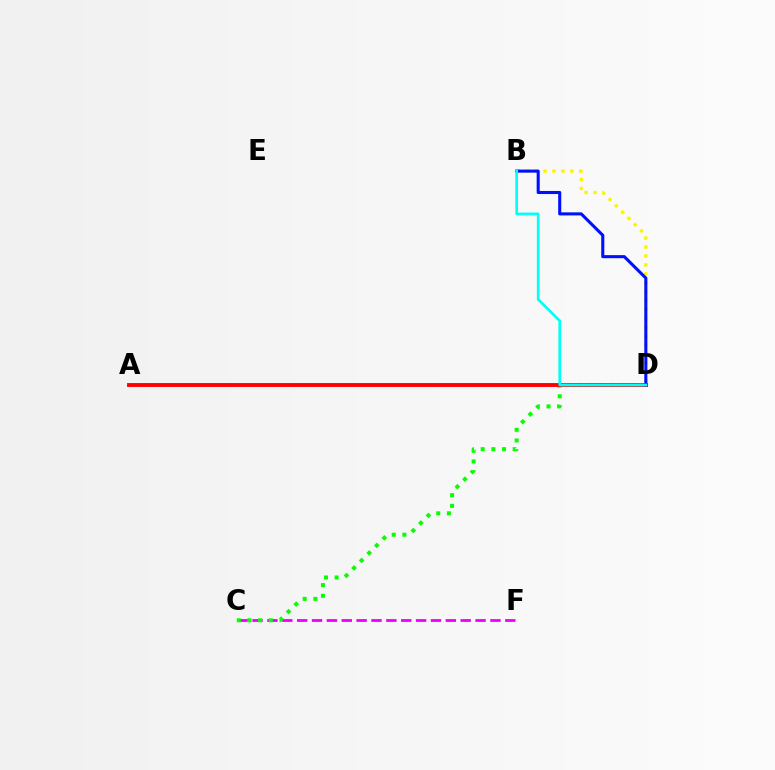{('C', 'F'): [{'color': '#ee00ff', 'line_style': 'dashed', 'thickness': 2.02}], ('C', 'D'): [{'color': '#08ff00', 'line_style': 'dotted', 'thickness': 2.9}], ('A', 'D'): [{'color': '#ff0000', 'line_style': 'solid', 'thickness': 2.79}], ('B', 'D'): [{'color': '#fcf500', 'line_style': 'dotted', 'thickness': 2.42}, {'color': '#0010ff', 'line_style': 'solid', 'thickness': 2.21}, {'color': '#00fff6', 'line_style': 'solid', 'thickness': 1.93}]}